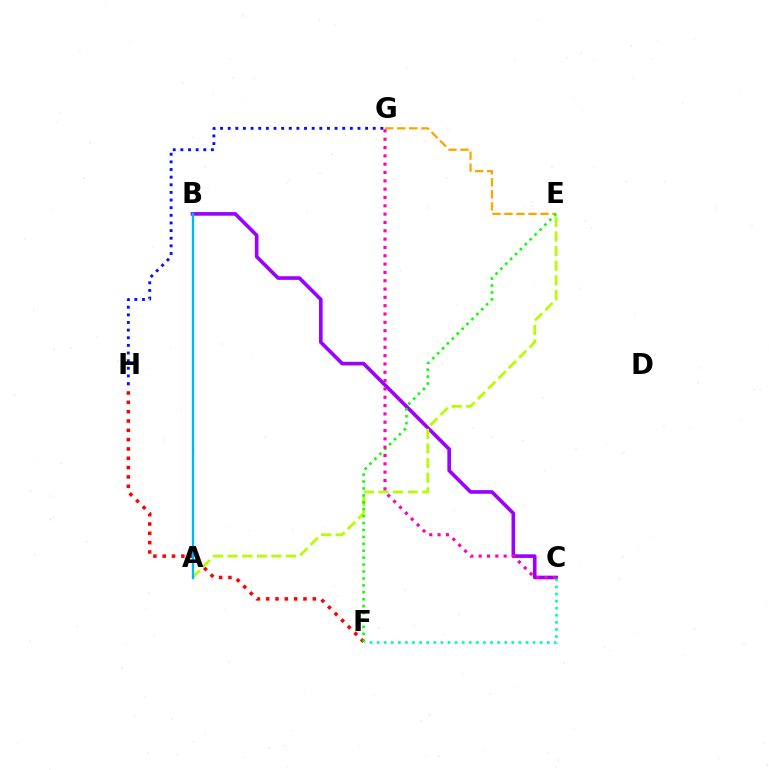{('E', 'G'): [{'color': '#ffa500', 'line_style': 'dashed', 'thickness': 1.63}], ('B', 'C'): [{'color': '#9b00ff', 'line_style': 'solid', 'thickness': 2.61}], ('F', 'H'): [{'color': '#ff0000', 'line_style': 'dotted', 'thickness': 2.53}], ('C', 'F'): [{'color': '#00ff9d', 'line_style': 'dotted', 'thickness': 1.93}], ('G', 'H'): [{'color': '#0010ff', 'line_style': 'dotted', 'thickness': 2.07}], ('A', 'E'): [{'color': '#b3ff00', 'line_style': 'dashed', 'thickness': 1.99}], ('E', 'F'): [{'color': '#08ff00', 'line_style': 'dotted', 'thickness': 1.88}], ('C', 'G'): [{'color': '#ff00bd', 'line_style': 'dotted', 'thickness': 2.26}], ('A', 'B'): [{'color': '#00b5ff', 'line_style': 'solid', 'thickness': 1.69}]}